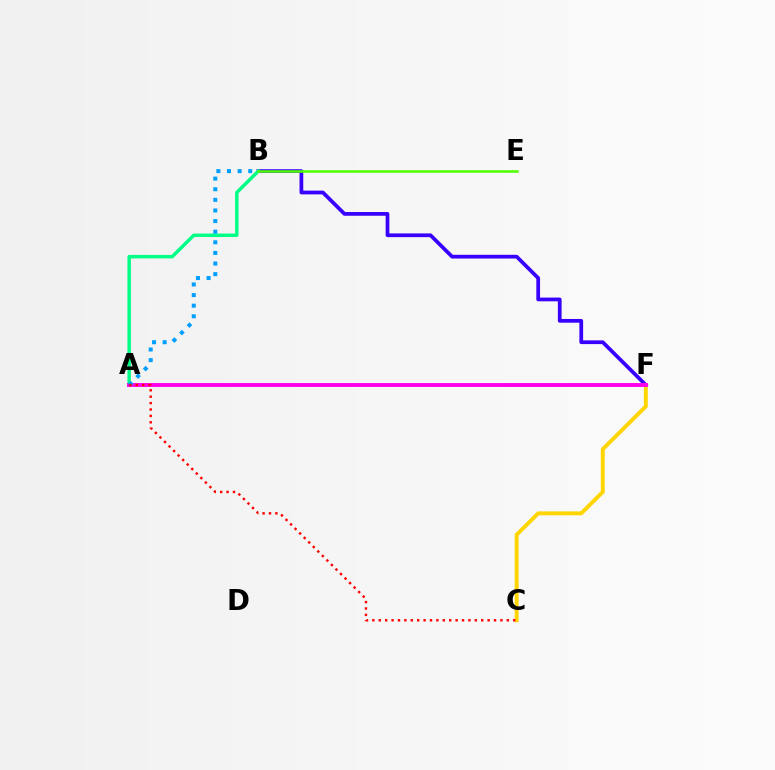{('B', 'F'): [{'color': '#3700ff', 'line_style': 'solid', 'thickness': 2.69}], ('C', 'F'): [{'color': '#ffd500', 'line_style': 'solid', 'thickness': 2.82}], ('A', 'B'): [{'color': '#00ff86', 'line_style': 'solid', 'thickness': 2.49}, {'color': '#009eff', 'line_style': 'dotted', 'thickness': 2.88}], ('A', 'F'): [{'color': '#ff00ed', 'line_style': 'solid', 'thickness': 2.8}], ('A', 'C'): [{'color': '#ff0000', 'line_style': 'dotted', 'thickness': 1.74}], ('B', 'E'): [{'color': '#4fff00', 'line_style': 'solid', 'thickness': 1.82}]}